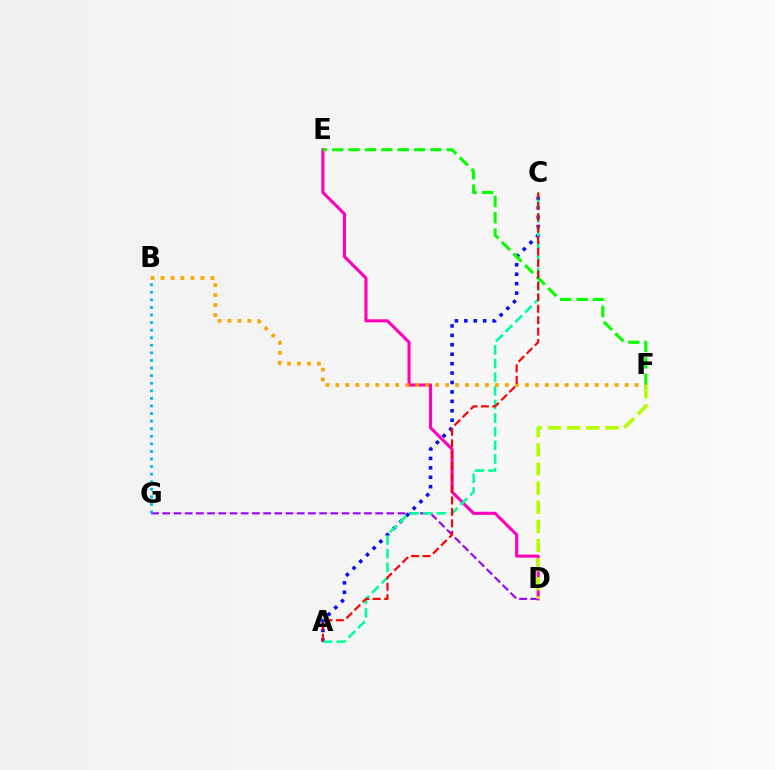{('A', 'C'): [{'color': '#0010ff', 'line_style': 'dotted', 'thickness': 2.56}, {'color': '#00ff9d', 'line_style': 'dashed', 'thickness': 1.85}, {'color': '#ff0000', 'line_style': 'dashed', 'thickness': 1.55}], ('D', 'E'): [{'color': '#ff00bd', 'line_style': 'solid', 'thickness': 2.23}], ('E', 'F'): [{'color': '#08ff00', 'line_style': 'dashed', 'thickness': 2.22}], ('D', 'G'): [{'color': '#9b00ff', 'line_style': 'dashed', 'thickness': 1.52}], ('B', 'F'): [{'color': '#ffa500', 'line_style': 'dotted', 'thickness': 2.71}], ('B', 'G'): [{'color': '#00b5ff', 'line_style': 'dotted', 'thickness': 2.06}], ('D', 'F'): [{'color': '#b3ff00', 'line_style': 'dashed', 'thickness': 2.6}]}